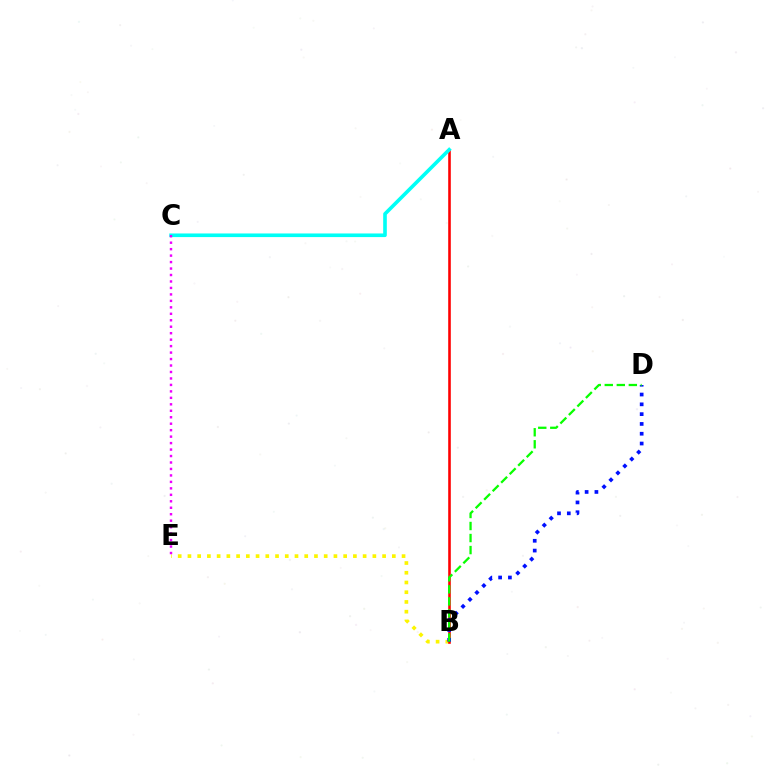{('B', 'E'): [{'color': '#fcf500', 'line_style': 'dotted', 'thickness': 2.64}], ('A', 'B'): [{'color': '#ff0000', 'line_style': 'solid', 'thickness': 1.87}], ('B', 'D'): [{'color': '#0010ff', 'line_style': 'dotted', 'thickness': 2.66}, {'color': '#08ff00', 'line_style': 'dashed', 'thickness': 1.63}], ('A', 'C'): [{'color': '#00fff6', 'line_style': 'solid', 'thickness': 2.61}], ('C', 'E'): [{'color': '#ee00ff', 'line_style': 'dotted', 'thickness': 1.76}]}